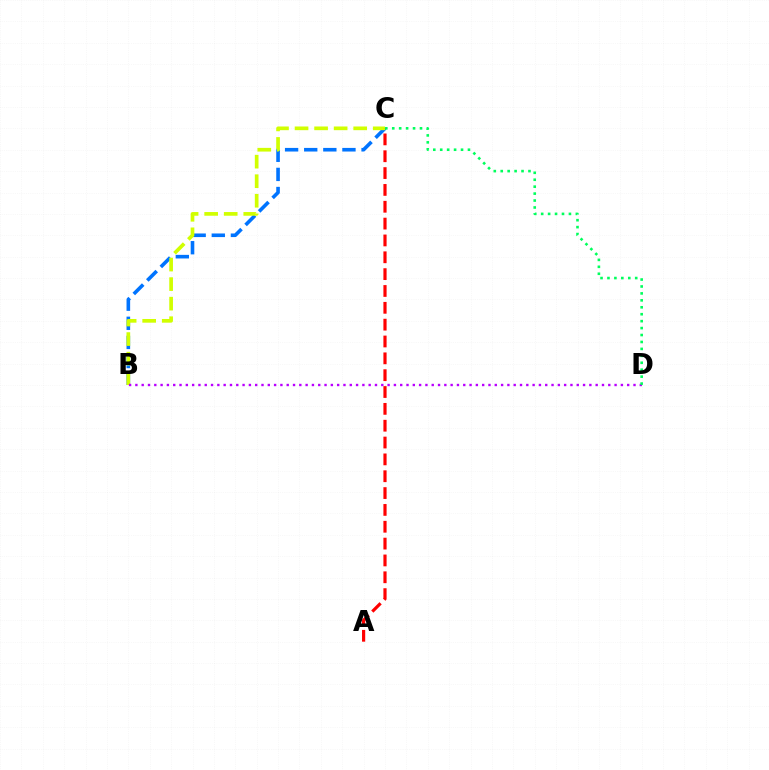{('B', 'C'): [{'color': '#0074ff', 'line_style': 'dashed', 'thickness': 2.6}, {'color': '#d1ff00', 'line_style': 'dashed', 'thickness': 2.66}], ('B', 'D'): [{'color': '#b900ff', 'line_style': 'dotted', 'thickness': 1.71}], ('C', 'D'): [{'color': '#00ff5c', 'line_style': 'dotted', 'thickness': 1.88}], ('A', 'C'): [{'color': '#ff0000', 'line_style': 'dashed', 'thickness': 2.29}]}